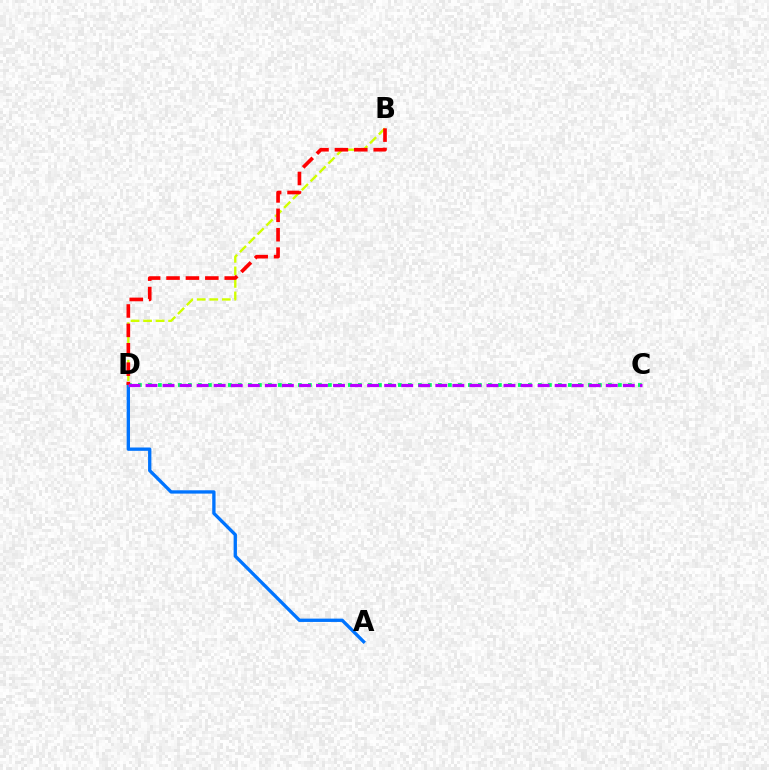{('B', 'D'): [{'color': '#d1ff00', 'line_style': 'dashed', 'thickness': 1.7}, {'color': '#ff0000', 'line_style': 'dashed', 'thickness': 2.64}], ('A', 'D'): [{'color': '#0074ff', 'line_style': 'solid', 'thickness': 2.39}], ('C', 'D'): [{'color': '#00ff5c', 'line_style': 'dotted', 'thickness': 2.72}, {'color': '#b900ff', 'line_style': 'dashed', 'thickness': 2.32}]}